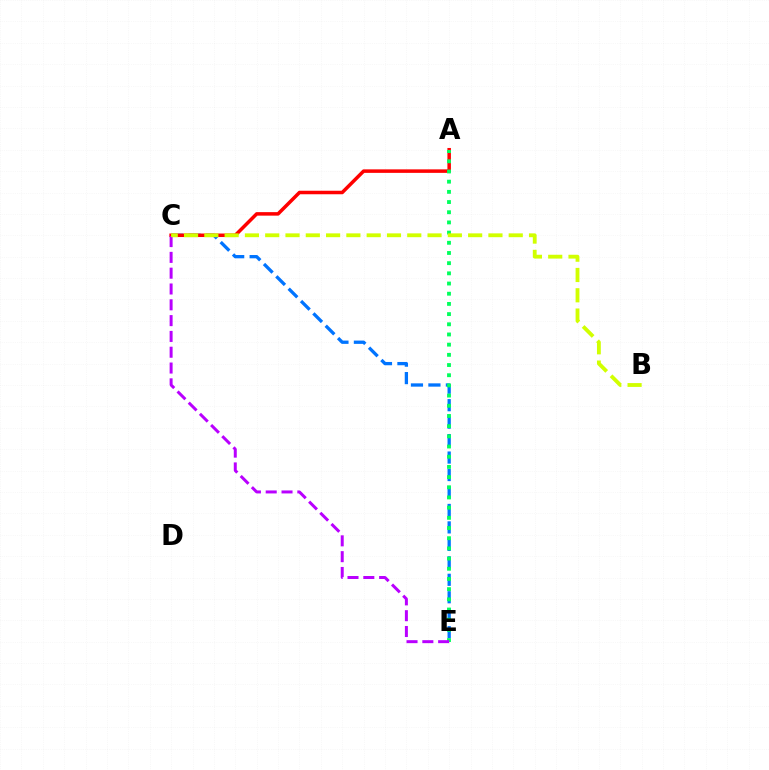{('C', 'E'): [{'color': '#0074ff', 'line_style': 'dashed', 'thickness': 2.37}, {'color': '#b900ff', 'line_style': 'dashed', 'thickness': 2.15}], ('A', 'C'): [{'color': '#ff0000', 'line_style': 'solid', 'thickness': 2.53}], ('A', 'E'): [{'color': '#00ff5c', 'line_style': 'dotted', 'thickness': 2.77}], ('B', 'C'): [{'color': '#d1ff00', 'line_style': 'dashed', 'thickness': 2.76}]}